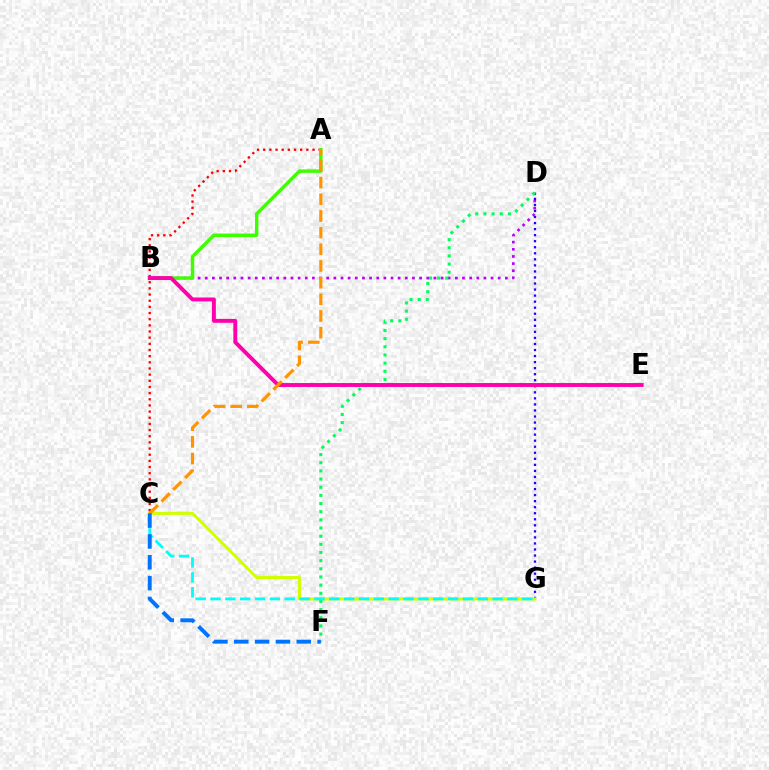{('B', 'D'): [{'color': '#b900ff', 'line_style': 'dotted', 'thickness': 1.94}], ('D', 'G'): [{'color': '#2500ff', 'line_style': 'dotted', 'thickness': 1.64}], ('C', 'G'): [{'color': '#d1ff00', 'line_style': 'solid', 'thickness': 2.2}, {'color': '#00fff6', 'line_style': 'dashed', 'thickness': 2.02}], ('A', 'C'): [{'color': '#ff0000', 'line_style': 'dotted', 'thickness': 1.67}, {'color': '#ff9400', 'line_style': 'dashed', 'thickness': 2.26}], ('A', 'B'): [{'color': '#3dff00', 'line_style': 'solid', 'thickness': 2.49}], ('D', 'F'): [{'color': '#00ff5c', 'line_style': 'dotted', 'thickness': 2.22}], ('B', 'E'): [{'color': '#ff00ac', 'line_style': 'solid', 'thickness': 2.82}], ('C', 'F'): [{'color': '#0074ff', 'line_style': 'dashed', 'thickness': 2.83}]}